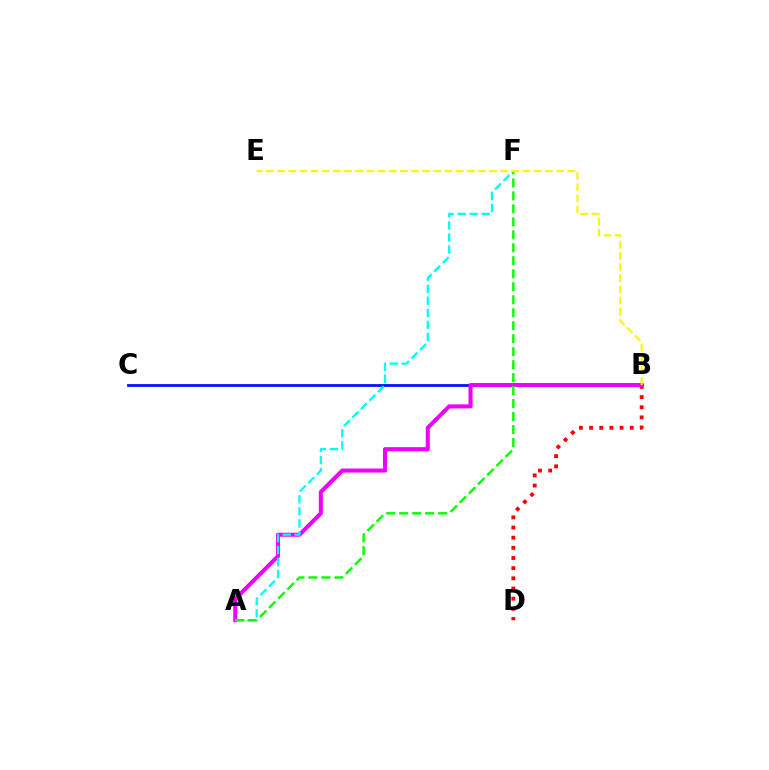{('B', 'C'): [{'color': '#0010ff', 'line_style': 'solid', 'thickness': 1.99}], ('B', 'D'): [{'color': '#ff0000', 'line_style': 'dotted', 'thickness': 2.76}], ('A', 'B'): [{'color': '#ee00ff', 'line_style': 'solid', 'thickness': 2.91}], ('A', 'F'): [{'color': '#00fff6', 'line_style': 'dashed', 'thickness': 1.63}, {'color': '#08ff00', 'line_style': 'dashed', 'thickness': 1.76}], ('B', 'E'): [{'color': '#fcf500', 'line_style': 'dashed', 'thickness': 1.52}]}